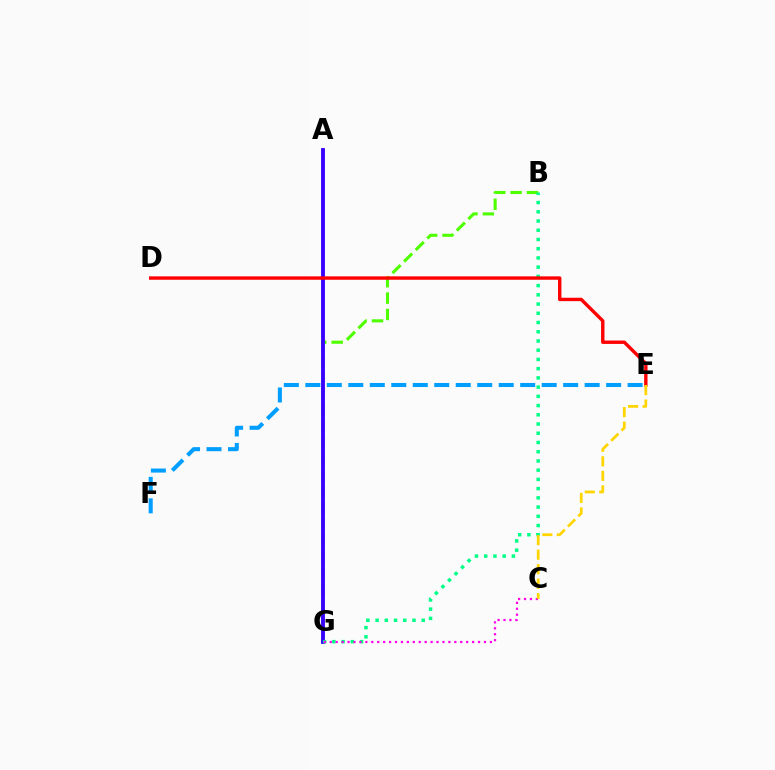{('B', 'G'): [{'color': '#4fff00', 'line_style': 'dashed', 'thickness': 2.22}, {'color': '#00ff86', 'line_style': 'dotted', 'thickness': 2.51}], ('A', 'G'): [{'color': '#3700ff', 'line_style': 'solid', 'thickness': 2.77}], ('C', 'G'): [{'color': '#ff00ed', 'line_style': 'dotted', 'thickness': 1.61}], ('E', 'F'): [{'color': '#009eff', 'line_style': 'dashed', 'thickness': 2.92}], ('D', 'E'): [{'color': '#ff0000', 'line_style': 'solid', 'thickness': 2.45}], ('C', 'E'): [{'color': '#ffd500', 'line_style': 'dashed', 'thickness': 1.97}]}